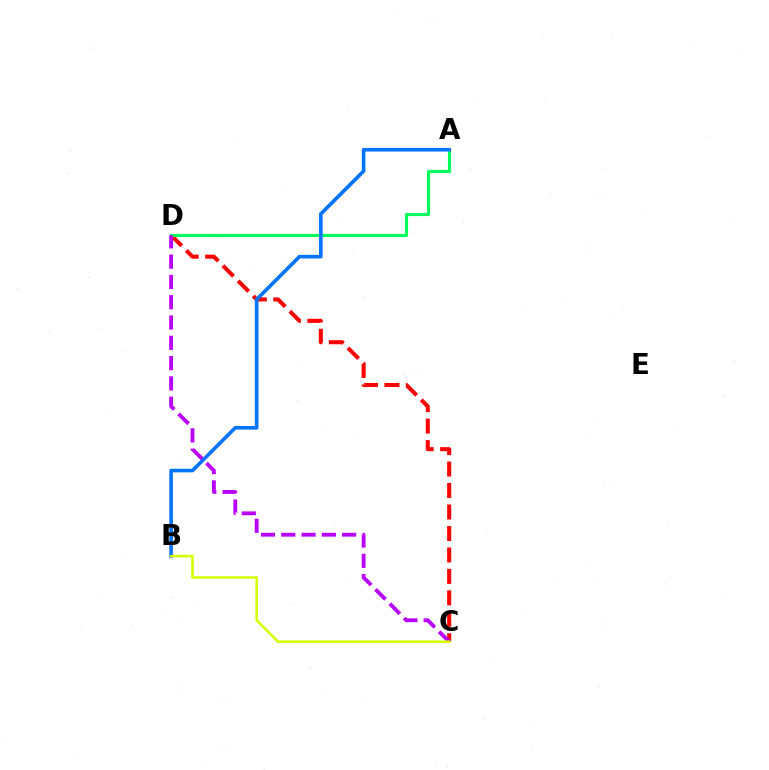{('C', 'D'): [{'color': '#ff0000', 'line_style': 'dashed', 'thickness': 2.92}, {'color': '#b900ff', 'line_style': 'dashed', 'thickness': 2.76}], ('A', 'D'): [{'color': '#00ff5c', 'line_style': 'solid', 'thickness': 2.27}], ('A', 'B'): [{'color': '#0074ff', 'line_style': 'solid', 'thickness': 2.59}], ('B', 'C'): [{'color': '#d1ff00', 'line_style': 'solid', 'thickness': 1.86}]}